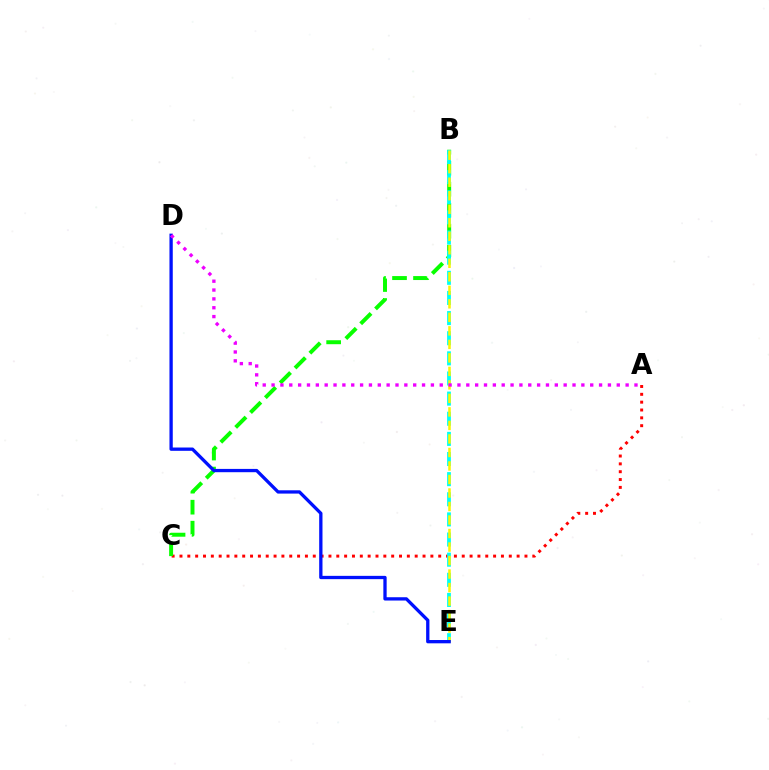{('A', 'C'): [{'color': '#ff0000', 'line_style': 'dotted', 'thickness': 2.13}], ('B', 'C'): [{'color': '#08ff00', 'line_style': 'dashed', 'thickness': 2.85}], ('B', 'E'): [{'color': '#00fff6', 'line_style': 'dashed', 'thickness': 2.73}, {'color': '#fcf500', 'line_style': 'dashed', 'thickness': 1.84}], ('D', 'E'): [{'color': '#0010ff', 'line_style': 'solid', 'thickness': 2.37}], ('A', 'D'): [{'color': '#ee00ff', 'line_style': 'dotted', 'thickness': 2.4}]}